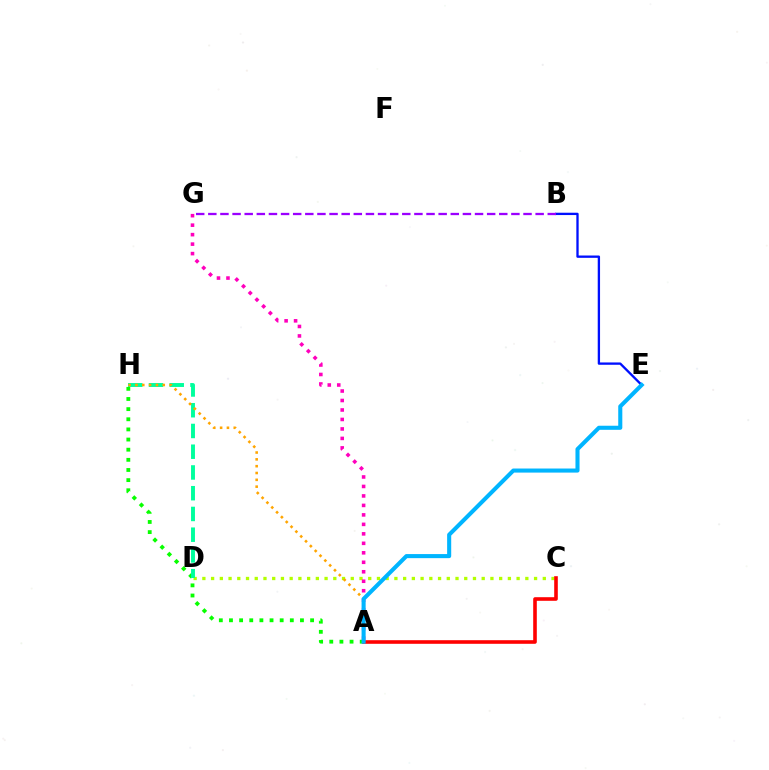{('B', 'E'): [{'color': '#0010ff', 'line_style': 'solid', 'thickness': 1.67}], ('C', 'D'): [{'color': '#b3ff00', 'line_style': 'dotted', 'thickness': 2.37}], ('A', 'H'): [{'color': '#08ff00', 'line_style': 'dotted', 'thickness': 2.76}, {'color': '#ffa500', 'line_style': 'dotted', 'thickness': 1.85}], ('A', 'G'): [{'color': '#ff00bd', 'line_style': 'dotted', 'thickness': 2.58}], ('D', 'H'): [{'color': '#00ff9d', 'line_style': 'dashed', 'thickness': 2.82}], ('A', 'C'): [{'color': '#ff0000', 'line_style': 'solid', 'thickness': 2.59}], ('B', 'G'): [{'color': '#9b00ff', 'line_style': 'dashed', 'thickness': 1.65}], ('A', 'E'): [{'color': '#00b5ff', 'line_style': 'solid', 'thickness': 2.93}]}